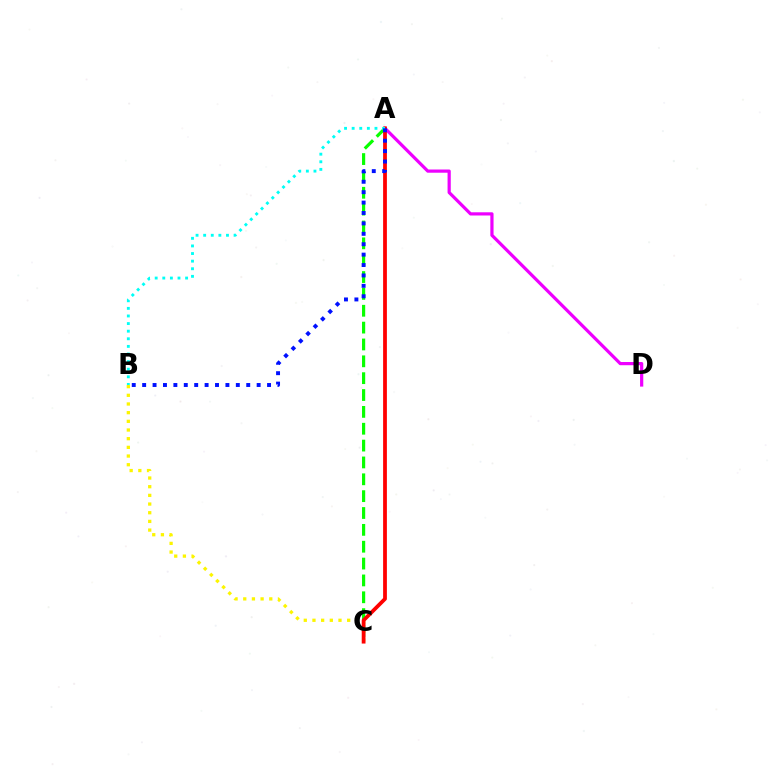{('A', 'D'): [{'color': '#ee00ff', 'line_style': 'solid', 'thickness': 2.31}], ('B', 'C'): [{'color': '#fcf500', 'line_style': 'dotted', 'thickness': 2.36}], ('A', 'C'): [{'color': '#08ff00', 'line_style': 'dashed', 'thickness': 2.29}, {'color': '#ff0000', 'line_style': 'solid', 'thickness': 2.71}], ('A', 'B'): [{'color': '#00fff6', 'line_style': 'dotted', 'thickness': 2.07}, {'color': '#0010ff', 'line_style': 'dotted', 'thickness': 2.83}]}